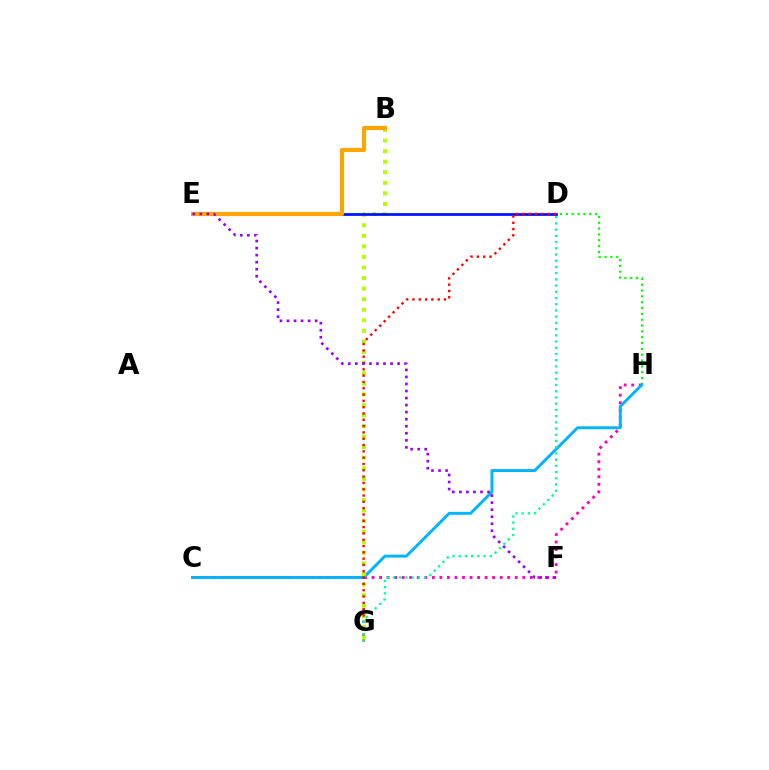{('D', 'H'): [{'color': '#08ff00', 'line_style': 'dotted', 'thickness': 1.59}], ('C', 'H'): [{'color': '#ff00bd', 'line_style': 'dotted', 'thickness': 2.05}, {'color': '#00b5ff', 'line_style': 'solid', 'thickness': 2.12}], ('B', 'G'): [{'color': '#b3ff00', 'line_style': 'dotted', 'thickness': 2.87}], ('D', 'E'): [{'color': '#0010ff', 'line_style': 'solid', 'thickness': 1.98}], ('D', 'G'): [{'color': '#ff0000', 'line_style': 'dotted', 'thickness': 1.71}, {'color': '#00ff9d', 'line_style': 'dotted', 'thickness': 1.69}], ('B', 'E'): [{'color': '#ffa500', 'line_style': 'solid', 'thickness': 2.97}], ('E', 'F'): [{'color': '#9b00ff', 'line_style': 'dotted', 'thickness': 1.91}]}